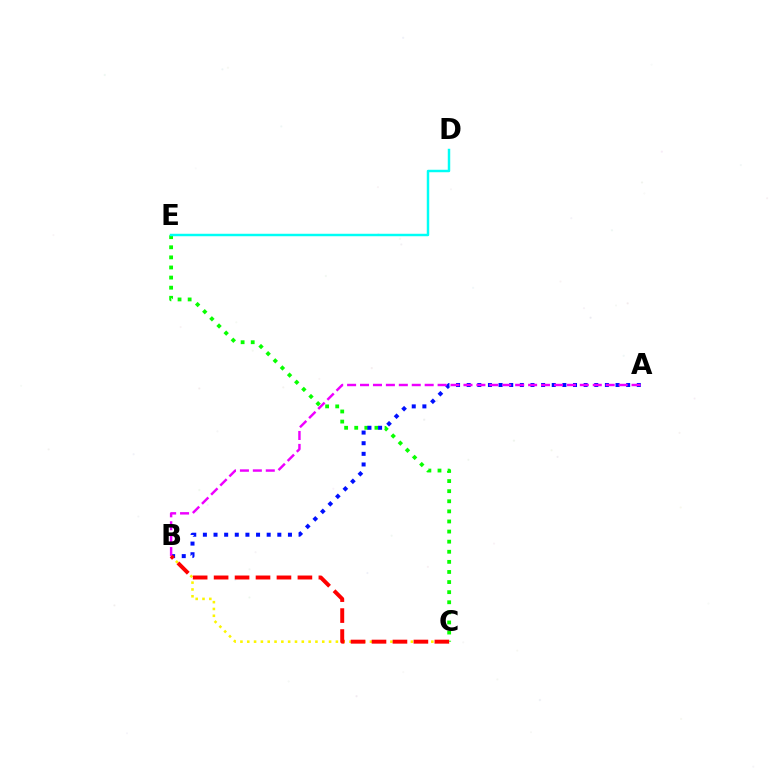{('B', 'C'): [{'color': '#fcf500', 'line_style': 'dotted', 'thickness': 1.85}, {'color': '#ff0000', 'line_style': 'dashed', 'thickness': 2.85}], ('C', 'E'): [{'color': '#08ff00', 'line_style': 'dotted', 'thickness': 2.74}], ('A', 'B'): [{'color': '#0010ff', 'line_style': 'dotted', 'thickness': 2.89}, {'color': '#ee00ff', 'line_style': 'dashed', 'thickness': 1.76}], ('D', 'E'): [{'color': '#00fff6', 'line_style': 'solid', 'thickness': 1.77}]}